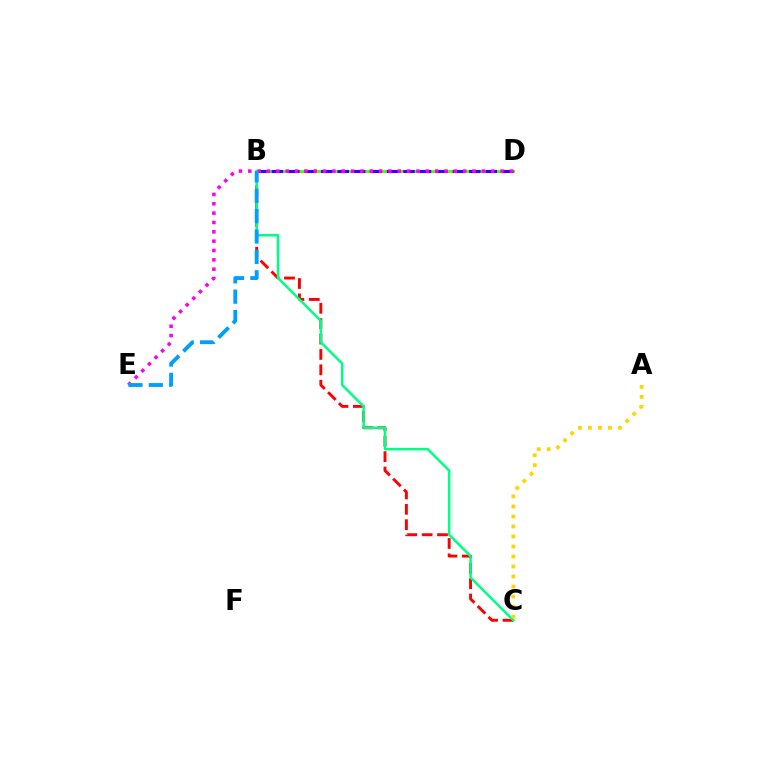{('B', 'D'): [{'color': '#4fff00', 'line_style': 'solid', 'thickness': 2.14}, {'color': '#3700ff', 'line_style': 'dashed', 'thickness': 2.24}], ('B', 'C'): [{'color': '#ff0000', 'line_style': 'dashed', 'thickness': 2.09}, {'color': '#00ff86', 'line_style': 'solid', 'thickness': 1.82}], ('D', 'E'): [{'color': '#ff00ed', 'line_style': 'dotted', 'thickness': 2.54}], ('A', 'C'): [{'color': '#ffd500', 'line_style': 'dotted', 'thickness': 2.72}], ('B', 'E'): [{'color': '#009eff', 'line_style': 'dashed', 'thickness': 2.77}]}